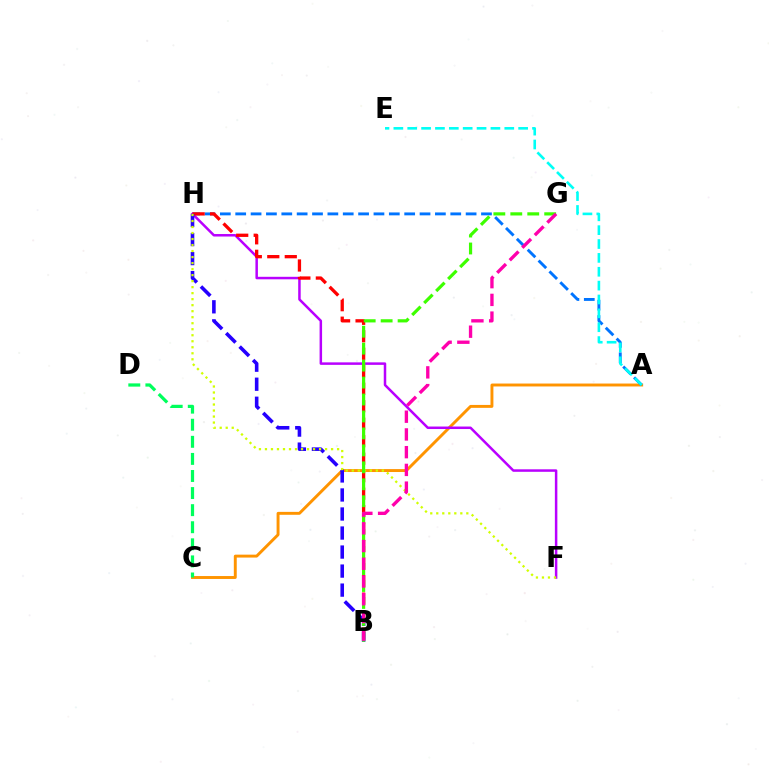{('A', 'C'): [{'color': '#ff9400', 'line_style': 'solid', 'thickness': 2.1}], ('A', 'H'): [{'color': '#0074ff', 'line_style': 'dashed', 'thickness': 2.09}], ('C', 'D'): [{'color': '#00ff5c', 'line_style': 'dashed', 'thickness': 2.32}], ('A', 'E'): [{'color': '#00fff6', 'line_style': 'dashed', 'thickness': 1.88}], ('F', 'H'): [{'color': '#b900ff', 'line_style': 'solid', 'thickness': 1.8}, {'color': '#d1ff00', 'line_style': 'dotted', 'thickness': 1.63}], ('B', 'H'): [{'color': '#ff0000', 'line_style': 'dashed', 'thickness': 2.38}, {'color': '#2500ff', 'line_style': 'dashed', 'thickness': 2.58}], ('B', 'G'): [{'color': '#3dff00', 'line_style': 'dashed', 'thickness': 2.3}, {'color': '#ff00ac', 'line_style': 'dashed', 'thickness': 2.41}]}